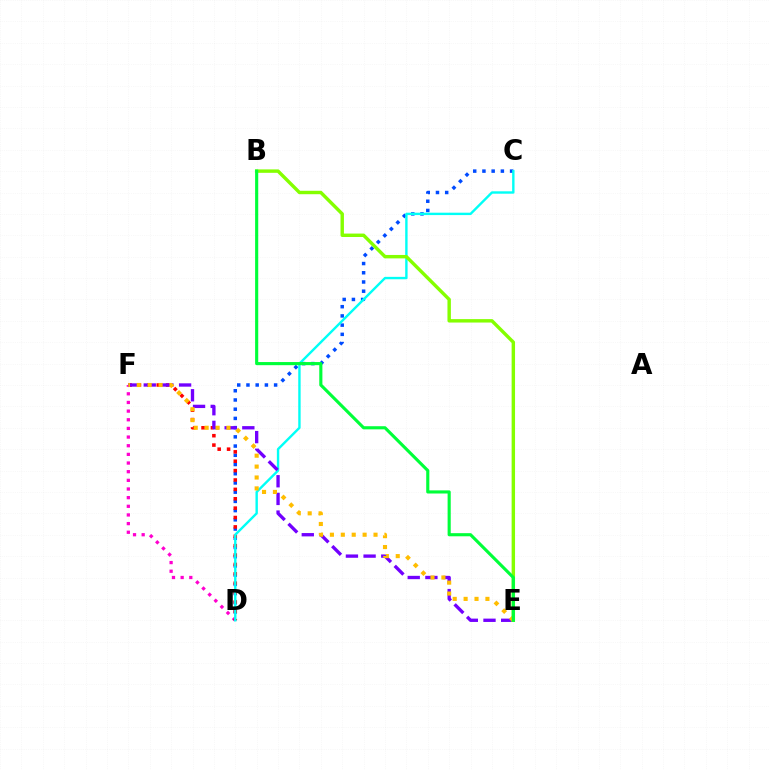{('D', 'F'): [{'color': '#ff00cf', 'line_style': 'dotted', 'thickness': 2.35}, {'color': '#ff0000', 'line_style': 'dotted', 'thickness': 2.55}], ('C', 'D'): [{'color': '#004bff', 'line_style': 'dotted', 'thickness': 2.5}, {'color': '#00fff6', 'line_style': 'solid', 'thickness': 1.72}], ('E', 'F'): [{'color': '#7200ff', 'line_style': 'dashed', 'thickness': 2.4}, {'color': '#ffbd00', 'line_style': 'dotted', 'thickness': 2.96}], ('B', 'E'): [{'color': '#84ff00', 'line_style': 'solid', 'thickness': 2.46}, {'color': '#00ff39', 'line_style': 'solid', 'thickness': 2.25}]}